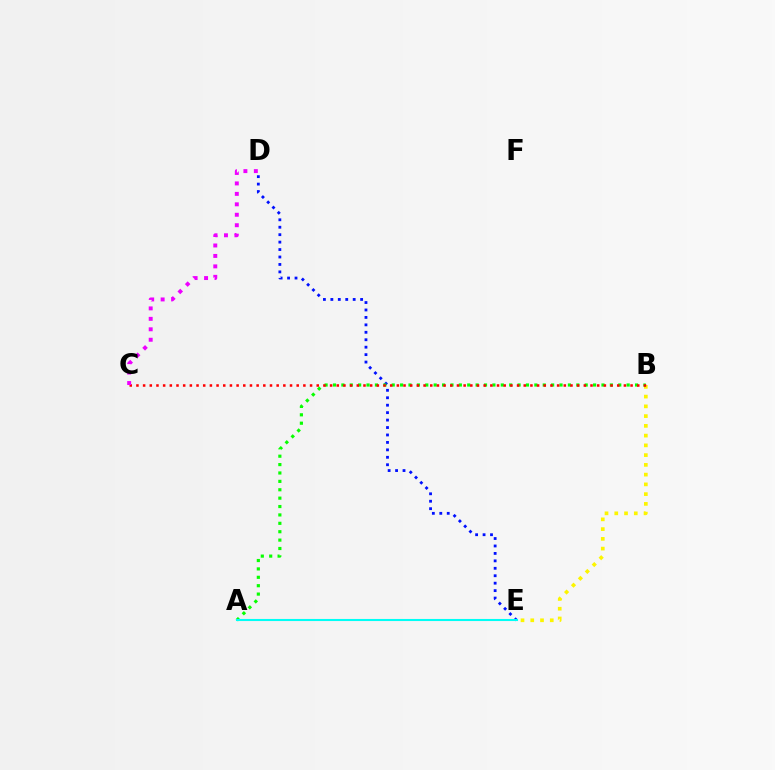{('B', 'E'): [{'color': '#fcf500', 'line_style': 'dotted', 'thickness': 2.65}], ('D', 'E'): [{'color': '#0010ff', 'line_style': 'dotted', 'thickness': 2.02}], ('A', 'B'): [{'color': '#08ff00', 'line_style': 'dotted', 'thickness': 2.28}], ('B', 'C'): [{'color': '#ff0000', 'line_style': 'dotted', 'thickness': 1.81}], ('A', 'E'): [{'color': '#00fff6', 'line_style': 'solid', 'thickness': 1.5}], ('C', 'D'): [{'color': '#ee00ff', 'line_style': 'dotted', 'thickness': 2.84}]}